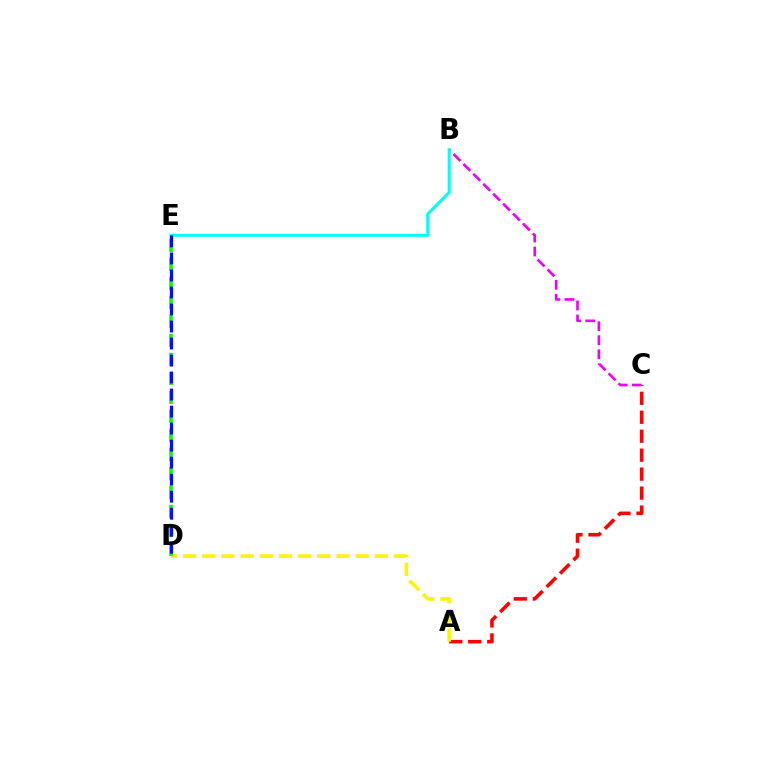{('A', 'C'): [{'color': '#ff0000', 'line_style': 'dashed', 'thickness': 2.58}], ('B', 'C'): [{'color': '#ee00ff', 'line_style': 'dashed', 'thickness': 1.91}], ('A', 'D'): [{'color': '#fcf500', 'line_style': 'dashed', 'thickness': 2.6}], ('B', 'E'): [{'color': '#00fff6', 'line_style': 'solid', 'thickness': 2.21}], ('D', 'E'): [{'color': '#08ff00', 'line_style': 'dashed', 'thickness': 2.58}, {'color': '#0010ff', 'line_style': 'dashed', 'thickness': 2.31}]}